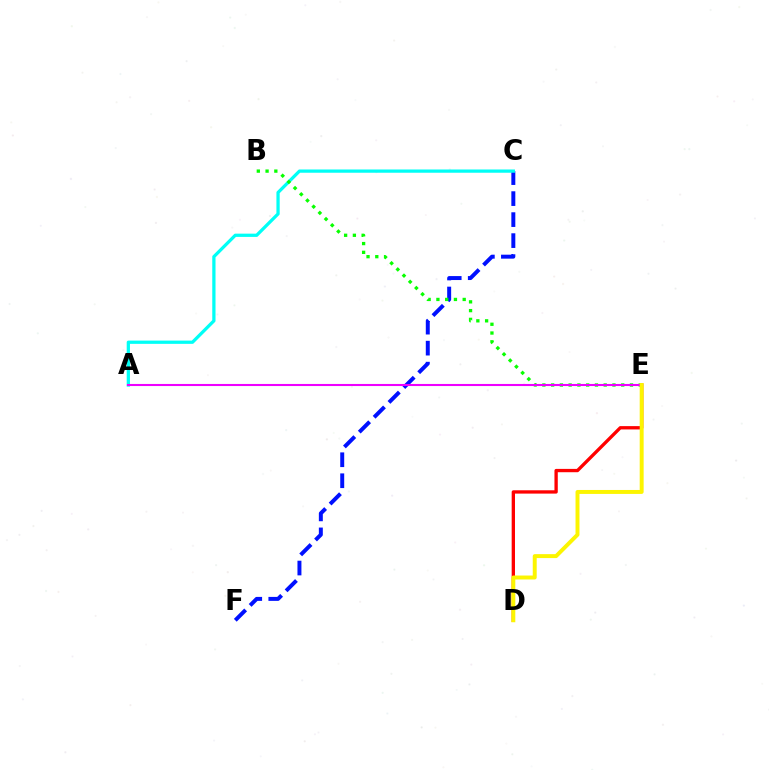{('C', 'F'): [{'color': '#0010ff', 'line_style': 'dashed', 'thickness': 2.85}], ('D', 'E'): [{'color': '#ff0000', 'line_style': 'solid', 'thickness': 2.39}, {'color': '#fcf500', 'line_style': 'solid', 'thickness': 2.84}], ('A', 'C'): [{'color': '#00fff6', 'line_style': 'solid', 'thickness': 2.34}], ('B', 'E'): [{'color': '#08ff00', 'line_style': 'dotted', 'thickness': 2.38}], ('A', 'E'): [{'color': '#ee00ff', 'line_style': 'solid', 'thickness': 1.5}]}